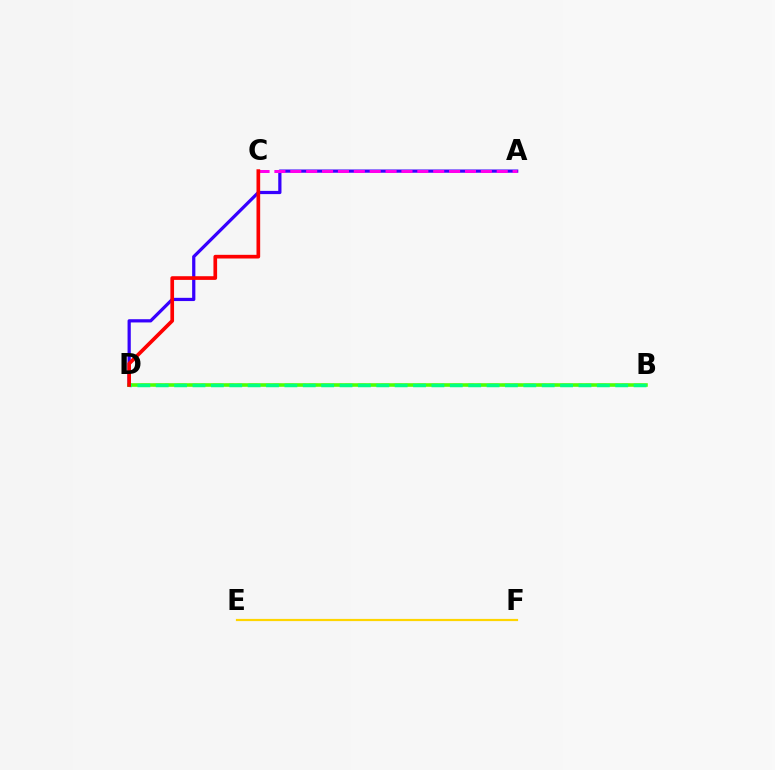{('A', 'D'): [{'color': '#3700ff', 'line_style': 'solid', 'thickness': 2.33}], ('E', 'F'): [{'color': '#ffd500', 'line_style': 'solid', 'thickness': 1.58}], ('B', 'D'): [{'color': '#009eff', 'line_style': 'dashed', 'thickness': 1.63}, {'color': '#4fff00', 'line_style': 'solid', 'thickness': 2.56}, {'color': '#00ff86', 'line_style': 'dashed', 'thickness': 2.5}], ('A', 'C'): [{'color': '#ff00ed', 'line_style': 'dashed', 'thickness': 2.16}], ('C', 'D'): [{'color': '#ff0000', 'line_style': 'solid', 'thickness': 2.65}]}